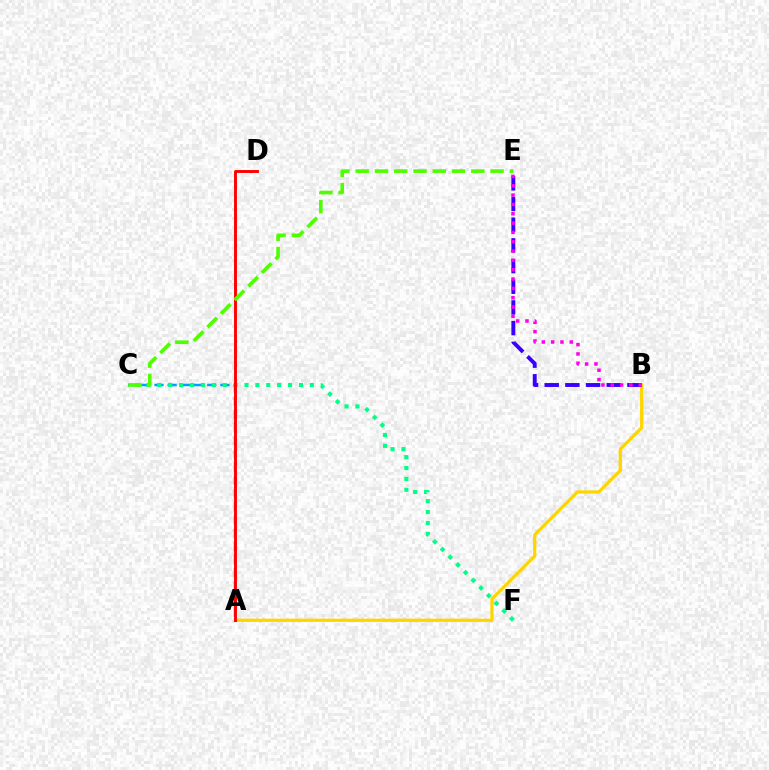{('A', 'C'): [{'color': '#009eff', 'line_style': 'dashed', 'thickness': 1.79}], ('C', 'F'): [{'color': '#00ff86', 'line_style': 'dotted', 'thickness': 2.96}], ('A', 'B'): [{'color': '#ffd500', 'line_style': 'solid', 'thickness': 2.33}], ('B', 'E'): [{'color': '#3700ff', 'line_style': 'dashed', 'thickness': 2.81}, {'color': '#ff00ed', 'line_style': 'dotted', 'thickness': 2.53}], ('A', 'D'): [{'color': '#ff0000', 'line_style': 'solid', 'thickness': 2.1}], ('C', 'E'): [{'color': '#4fff00', 'line_style': 'dashed', 'thickness': 2.62}]}